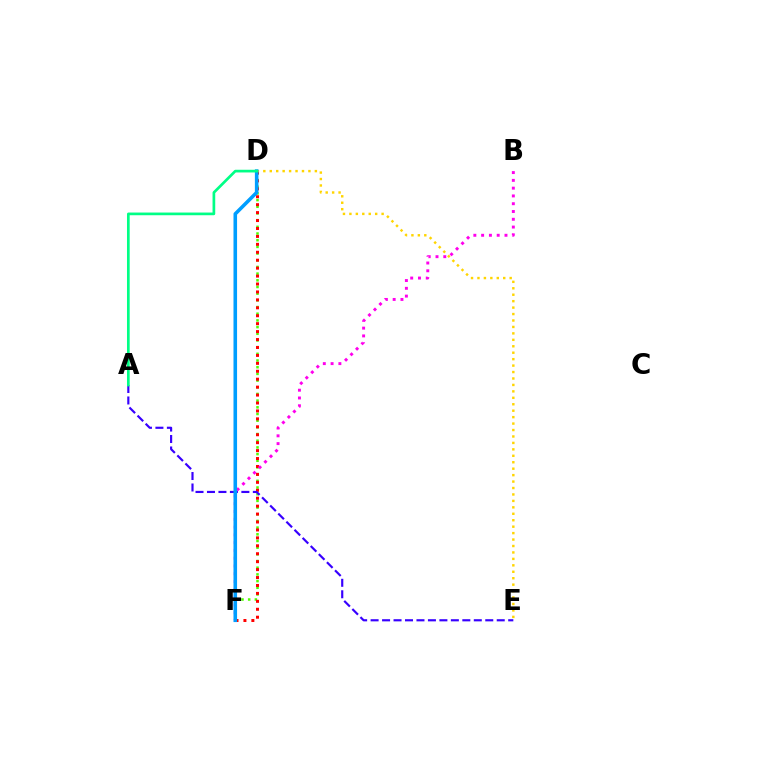{('D', 'F'): [{'color': '#4fff00', 'line_style': 'dotted', 'thickness': 1.82}, {'color': '#ff0000', 'line_style': 'dotted', 'thickness': 2.16}, {'color': '#009eff', 'line_style': 'solid', 'thickness': 2.58}], ('B', 'F'): [{'color': '#ff00ed', 'line_style': 'dotted', 'thickness': 2.11}], ('A', 'E'): [{'color': '#3700ff', 'line_style': 'dashed', 'thickness': 1.56}], ('D', 'E'): [{'color': '#ffd500', 'line_style': 'dotted', 'thickness': 1.75}], ('A', 'D'): [{'color': '#00ff86', 'line_style': 'solid', 'thickness': 1.94}]}